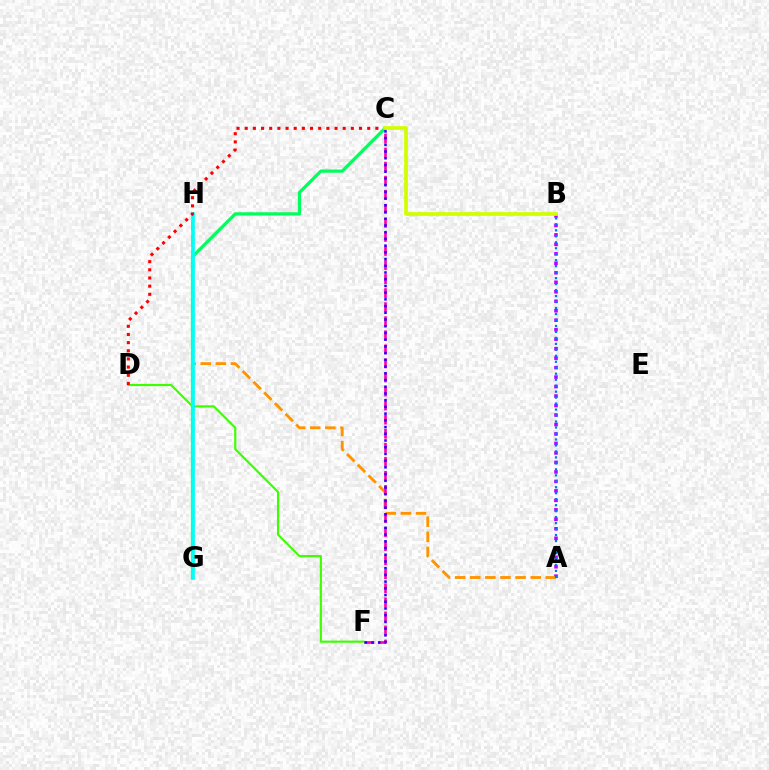{('C', 'G'): [{'color': '#00ff5c', 'line_style': 'solid', 'thickness': 2.33}], ('D', 'F'): [{'color': '#3dff00', 'line_style': 'solid', 'thickness': 1.56}], ('A', 'B'): [{'color': '#b900ff', 'line_style': 'dotted', 'thickness': 2.58}, {'color': '#0074ff', 'line_style': 'dotted', 'thickness': 1.62}], ('A', 'H'): [{'color': '#ff9400', 'line_style': 'dashed', 'thickness': 2.05}], ('C', 'F'): [{'color': '#ff00ac', 'line_style': 'dashed', 'thickness': 1.91}, {'color': '#2500ff', 'line_style': 'dotted', 'thickness': 1.83}], ('G', 'H'): [{'color': '#00fff6', 'line_style': 'solid', 'thickness': 2.62}], ('C', 'D'): [{'color': '#ff0000', 'line_style': 'dotted', 'thickness': 2.22}], ('B', 'C'): [{'color': '#d1ff00', 'line_style': 'solid', 'thickness': 2.69}]}